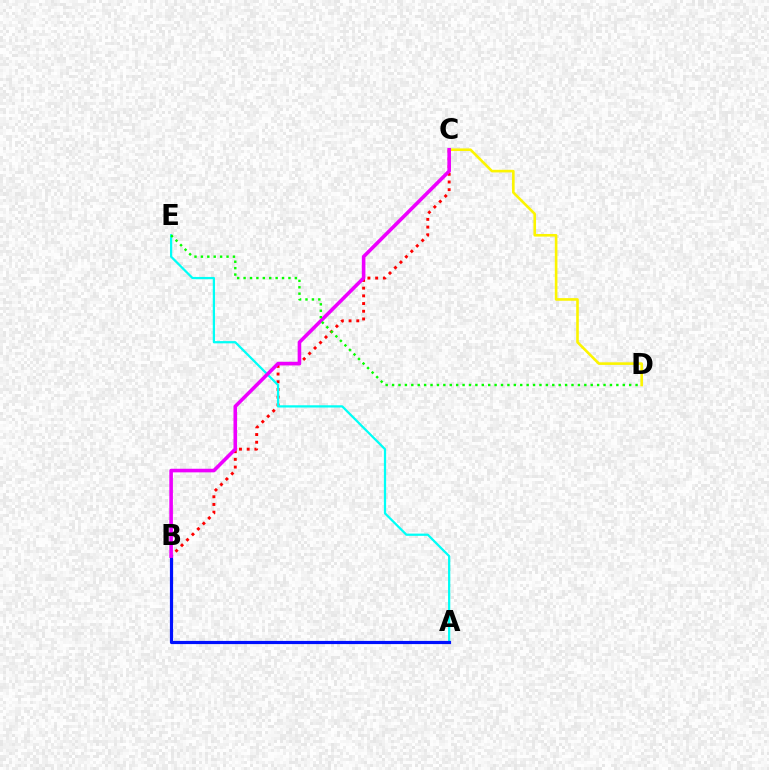{('B', 'C'): [{'color': '#ff0000', 'line_style': 'dotted', 'thickness': 2.09}, {'color': '#ee00ff', 'line_style': 'solid', 'thickness': 2.59}], ('A', 'E'): [{'color': '#00fff6', 'line_style': 'solid', 'thickness': 1.62}], ('A', 'B'): [{'color': '#0010ff', 'line_style': 'solid', 'thickness': 2.29}], ('C', 'D'): [{'color': '#fcf500', 'line_style': 'solid', 'thickness': 1.88}], ('D', 'E'): [{'color': '#08ff00', 'line_style': 'dotted', 'thickness': 1.74}]}